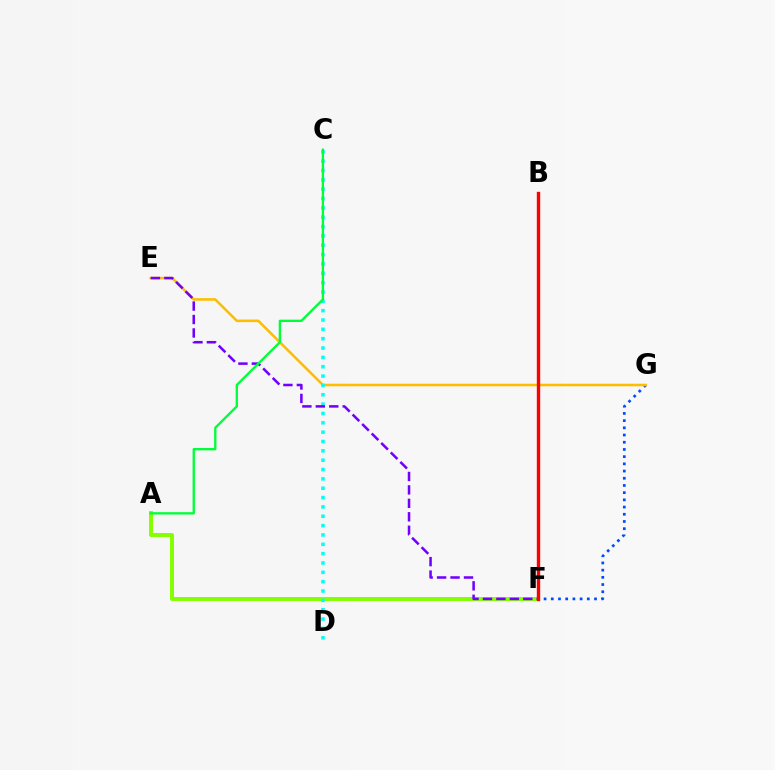{('F', 'G'): [{'color': '#004bff', 'line_style': 'dotted', 'thickness': 1.96}], ('A', 'F'): [{'color': '#84ff00', 'line_style': 'solid', 'thickness': 2.84}], ('E', 'G'): [{'color': '#ffbd00', 'line_style': 'solid', 'thickness': 1.84}], ('B', 'F'): [{'color': '#ff00cf', 'line_style': 'dotted', 'thickness': 2.04}, {'color': '#ff0000', 'line_style': 'solid', 'thickness': 2.43}], ('C', 'D'): [{'color': '#00fff6', 'line_style': 'dotted', 'thickness': 2.54}], ('E', 'F'): [{'color': '#7200ff', 'line_style': 'dashed', 'thickness': 1.83}], ('A', 'C'): [{'color': '#00ff39', 'line_style': 'solid', 'thickness': 1.68}]}